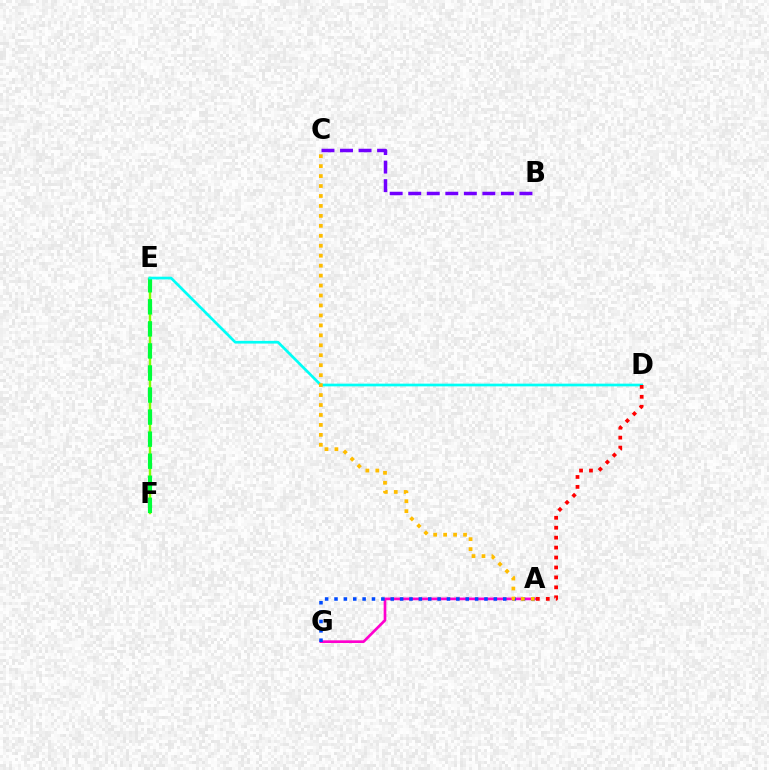{('E', 'F'): [{'color': '#84ff00', 'line_style': 'solid', 'thickness': 1.76}, {'color': '#00ff39', 'line_style': 'dashed', 'thickness': 3.0}], ('A', 'G'): [{'color': '#ff00cf', 'line_style': 'solid', 'thickness': 1.93}, {'color': '#004bff', 'line_style': 'dotted', 'thickness': 2.55}], ('B', 'C'): [{'color': '#7200ff', 'line_style': 'dashed', 'thickness': 2.52}], ('D', 'E'): [{'color': '#00fff6', 'line_style': 'solid', 'thickness': 1.95}], ('A', 'C'): [{'color': '#ffbd00', 'line_style': 'dotted', 'thickness': 2.7}], ('A', 'D'): [{'color': '#ff0000', 'line_style': 'dotted', 'thickness': 2.7}]}